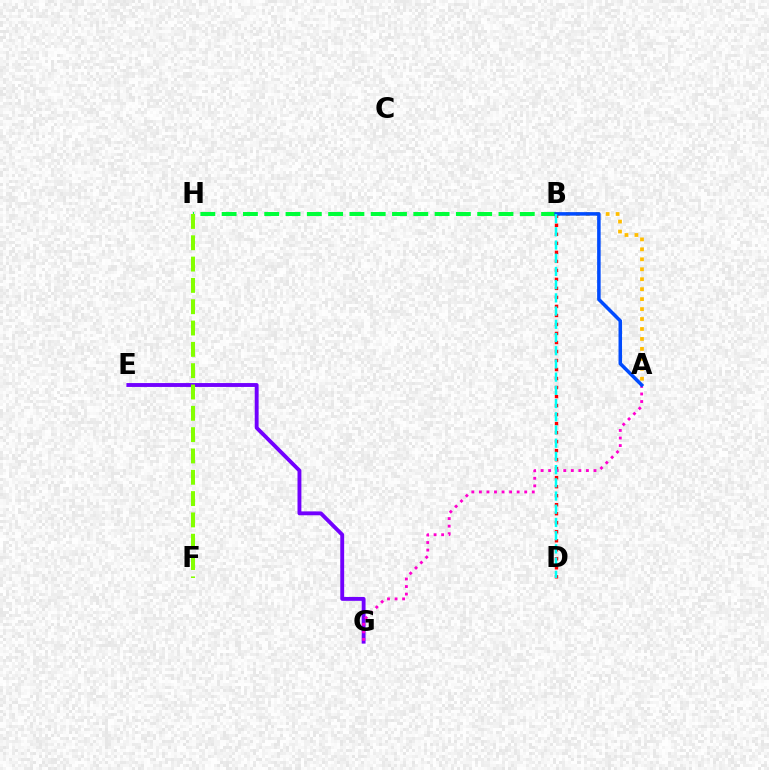{('E', 'G'): [{'color': '#7200ff', 'line_style': 'solid', 'thickness': 2.79}], ('A', 'B'): [{'color': '#ffbd00', 'line_style': 'dotted', 'thickness': 2.7}, {'color': '#004bff', 'line_style': 'solid', 'thickness': 2.54}], ('B', 'H'): [{'color': '#00ff39', 'line_style': 'dashed', 'thickness': 2.89}], ('B', 'D'): [{'color': '#ff0000', 'line_style': 'dotted', 'thickness': 2.45}, {'color': '#00fff6', 'line_style': 'dashed', 'thickness': 1.79}], ('A', 'G'): [{'color': '#ff00cf', 'line_style': 'dotted', 'thickness': 2.05}], ('F', 'H'): [{'color': '#84ff00', 'line_style': 'dashed', 'thickness': 2.9}]}